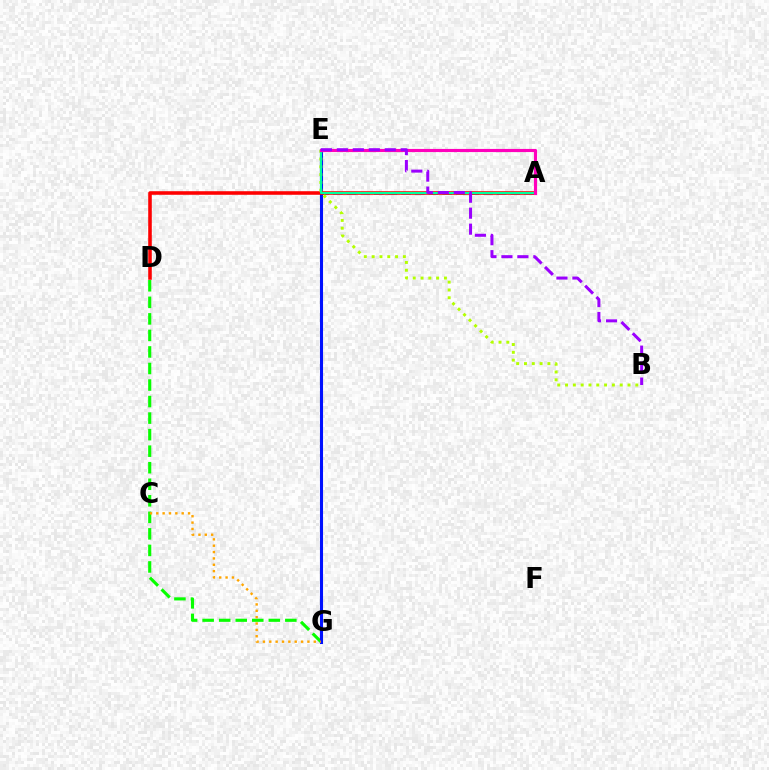{('A', 'E'): [{'color': '#00b5ff', 'line_style': 'dashed', 'thickness': 1.85}, {'color': '#00ff9d', 'line_style': 'solid', 'thickness': 1.54}, {'color': '#ff00bd', 'line_style': 'solid', 'thickness': 2.26}], ('D', 'G'): [{'color': '#08ff00', 'line_style': 'dashed', 'thickness': 2.25}], ('E', 'G'): [{'color': '#0010ff', 'line_style': 'solid', 'thickness': 2.21}], ('A', 'D'): [{'color': '#ff0000', 'line_style': 'solid', 'thickness': 2.57}], ('B', 'E'): [{'color': '#b3ff00', 'line_style': 'dotted', 'thickness': 2.12}, {'color': '#9b00ff', 'line_style': 'dashed', 'thickness': 2.17}], ('C', 'G'): [{'color': '#ffa500', 'line_style': 'dotted', 'thickness': 1.73}]}